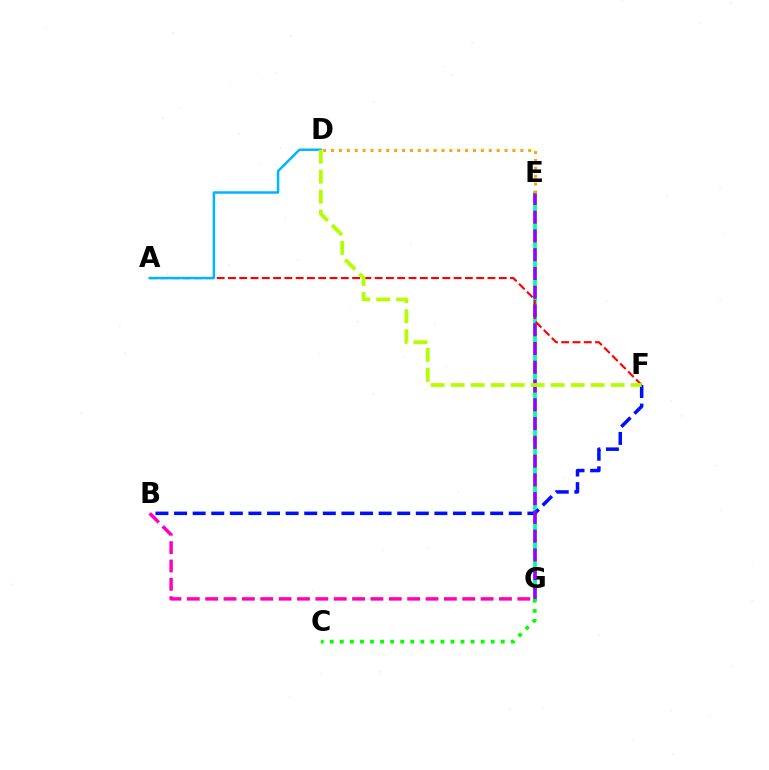{('E', 'G'): [{'color': '#00ff9d', 'line_style': 'solid', 'thickness': 2.7}, {'color': '#9b00ff', 'line_style': 'dashed', 'thickness': 2.55}], ('A', 'F'): [{'color': '#ff0000', 'line_style': 'dashed', 'thickness': 1.53}], ('B', 'F'): [{'color': '#0010ff', 'line_style': 'dashed', 'thickness': 2.53}], ('A', 'D'): [{'color': '#00b5ff', 'line_style': 'solid', 'thickness': 1.78}], ('D', 'F'): [{'color': '#b3ff00', 'line_style': 'dashed', 'thickness': 2.72}], ('B', 'G'): [{'color': '#ff00bd', 'line_style': 'dashed', 'thickness': 2.49}], ('D', 'E'): [{'color': '#ffa500', 'line_style': 'dotted', 'thickness': 2.14}], ('C', 'G'): [{'color': '#08ff00', 'line_style': 'dotted', 'thickness': 2.73}]}